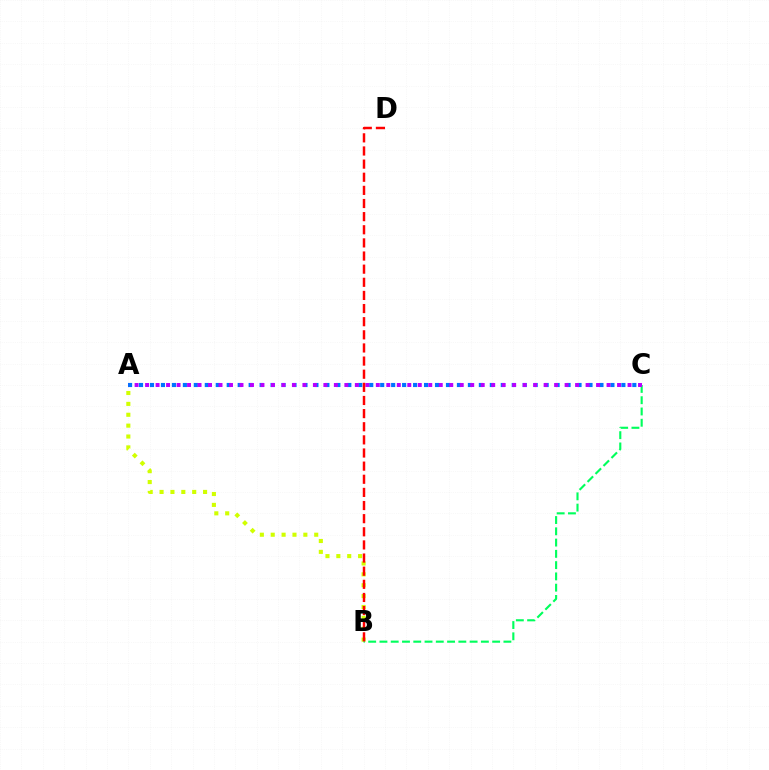{('A', 'C'): [{'color': '#0074ff', 'line_style': 'dotted', 'thickness': 2.98}, {'color': '#b900ff', 'line_style': 'dotted', 'thickness': 2.85}], ('A', 'B'): [{'color': '#d1ff00', 'line_style': 'dotted', 'thickness': 2.96}], ('B', 'C'): [{'color': '#00ff5c', 'line_style': 'dashed', 'thickness': 1.53}], ('B', 'D'): [{'color': '#ff0000', 'line_style': 'dashed', 'thickness': 1.78}]}